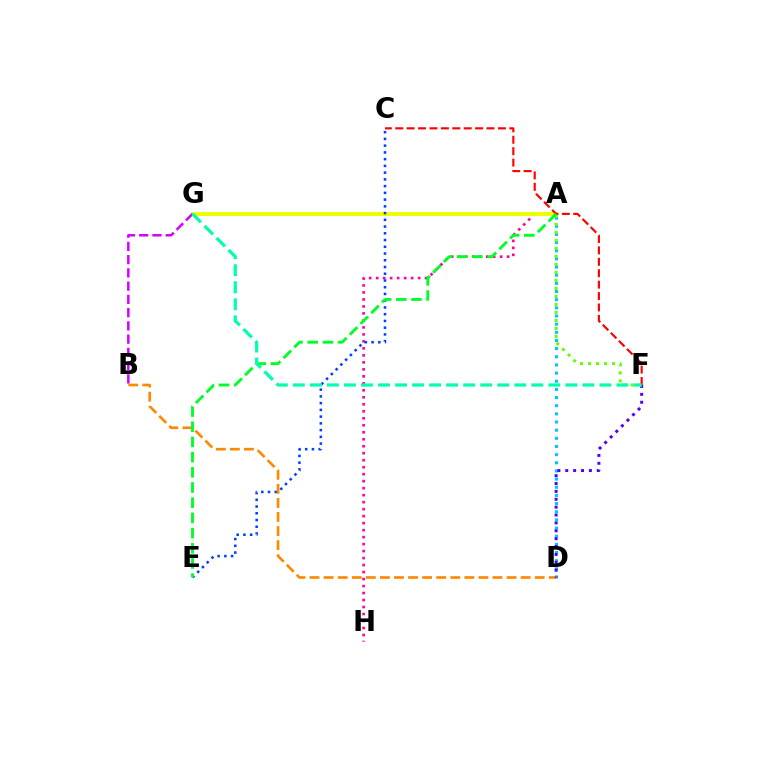{('A', 'H'): [{'color': '#ff00a0', 'line_style': 'dotted', 'thickness': 1.9}], ('A', 'G'): [{'color': '#eeff00', 'line_style': 'solid', 'thickness': 2.86}], ('C', 'E'): [{'color': '#003fff', 'line_style': 'dotted', 'thickness': 1.83}], ('A', 'D'): [{'color': '#00c7ff', 'line_style': 'dotted', 'thickness': 2.22}], ('B', 'D'): [{'color': '#ff8800', 'line_style': 'dashed', 'thickness': 1.91}], ('D', 'F'): [{'color': '#4f00ff', 'line_style': 'dotted', 'thickness': 2.14}], ('A', 'F'): [{'color': '#66ff00', 'line_style': 'dotted', 'thickness': 2.17}], ('B', 'G'): [{'color': '#d600ff', 'line_style': 'dashed', 'thickness': 1.8}], ('C', 'F'): [{'color': '#ff0000', 'line_style': 'dashed', 'thickness': 1.55}], ('A', 'E'): [{'color': '#00ff27', 'line_style': 'dashed', 'thickness': 2.06}], ('F', 'G'): [{'color': '#00ffaf', 'line_style': 'dashed', 'thickness': 2.31}]}